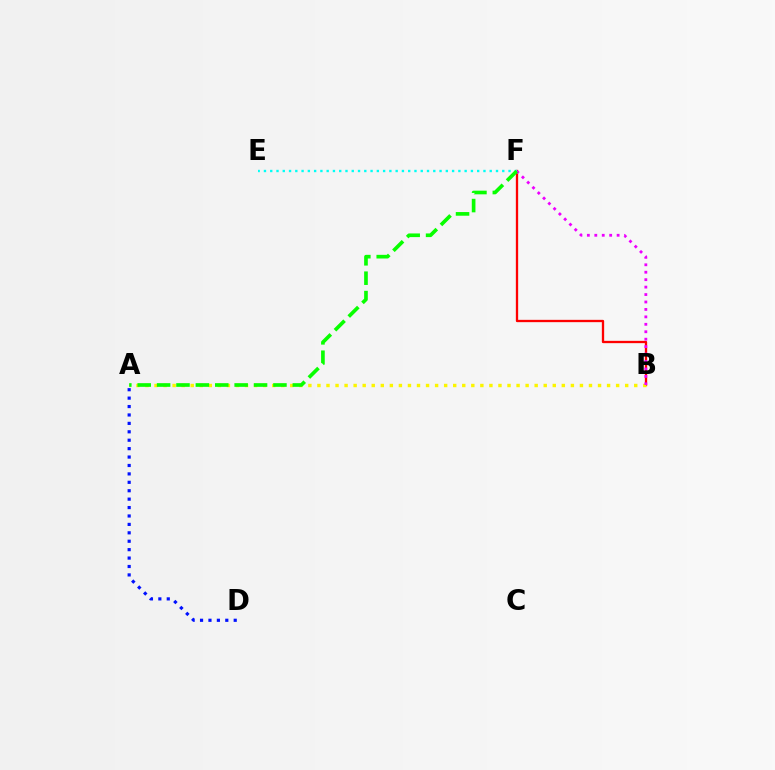{('B', 'F'): [{'color': '#ff0000', 'line_style': 'solid', 'thickness': 1.66}, {'color': '#ee00ff', 'line_style': 'dotted', 'thickness': 2.02}], ('E', 'F'): [{'color': '#00fff6', 'line_style': 'dotted', 'thickness': 1.7}], ('A', 'B'): [{'color': '#fcf500', 'line_style': 'dotted', 'thickness': 2.46}], ('A', 'D'): [{'color': '#0010ff', 'line_style': 'dotted', 'thickness': 2.29}], ('A', 'F'): [{'color': '#08ff00', 'line_style': 'dashed', 'thickness': 2.63}]}